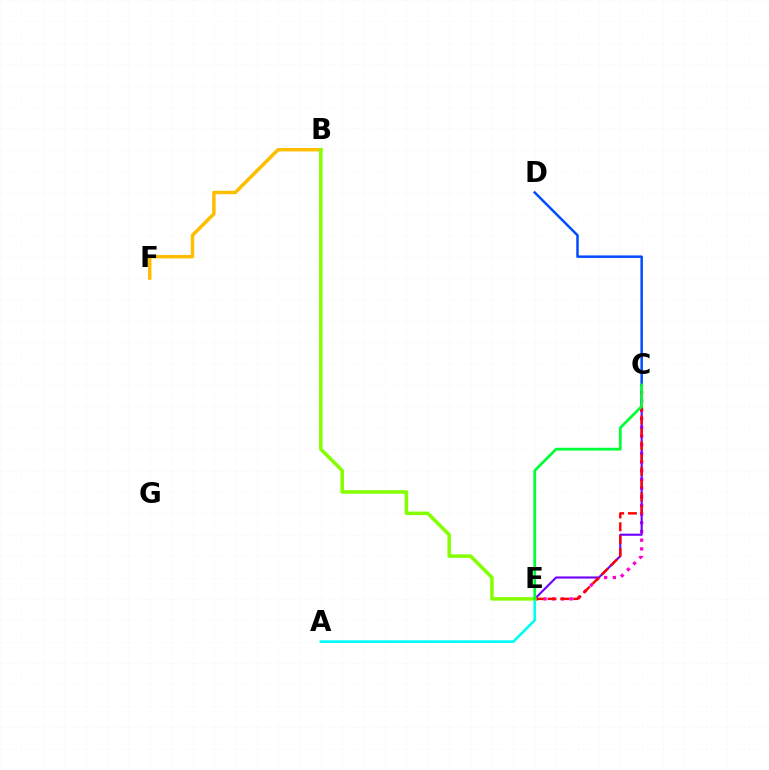{('C', 'E'): [{'color': '#ff00cf', 'line_style': 'dotted', 'thickness': 2.36}, {'color': '#7200ff', 'line_style': 'solid', 'thickness': 1.53}, {'color': '#ff0000', 'line_style': 'dashed', 'thickness': 1.74}, {'color': '#00ff39', 'line_style': 'solid', 'thickness': 2.0}], ('B', 'F'): [{'color': '#ffbd00', 'line_style': 'solid', 'thickness': 2.48}], ('C', 'D'): [{'color': '#004bff', 'line_style': 'solid', 'thickness': 1.79}], ('A', 'E'): [{'color': '#00fff6', 'line_style': 'solid', 'thickness': 1.92}], ('B', 'E'): [{'color': '#84ff00', 'line_style': 'solid', 'thickness': 2.54}]}